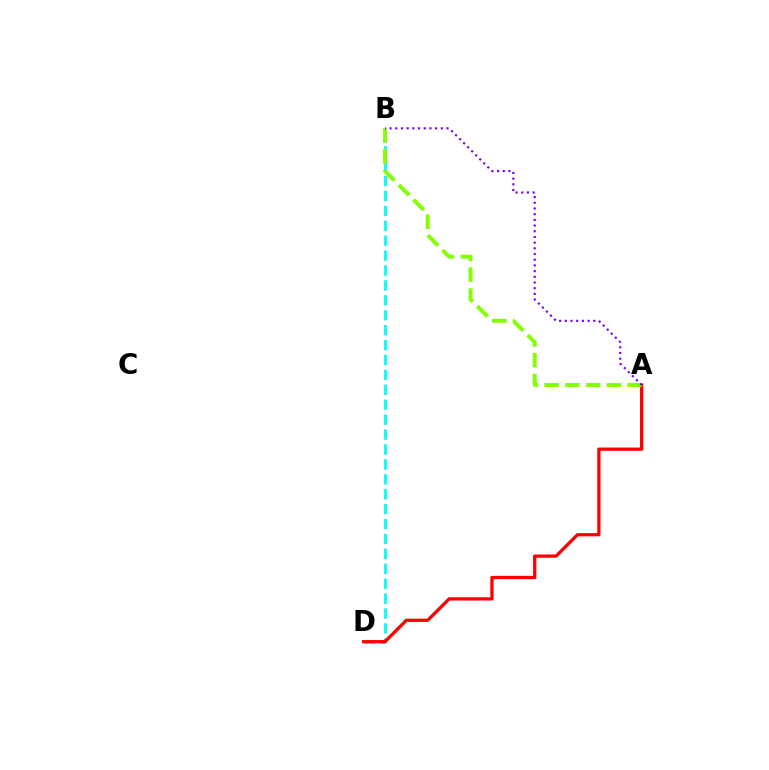{('B', 'D'): [{'color': '#00fff6', 'line_style': 'dashed', 'thickness': 2.03}], ('A', 'D'): [{'color': '#ff0000', 'line_style': 'solid', 'thickness': 2.35}], ('A', 'B'): [{'color': '#84ff00', 'line_style': 'dashed', 'thickness': 2.82}, {'color': '#7200ff', 'line_style': 'dotted', 'thickness': 1.55}]}